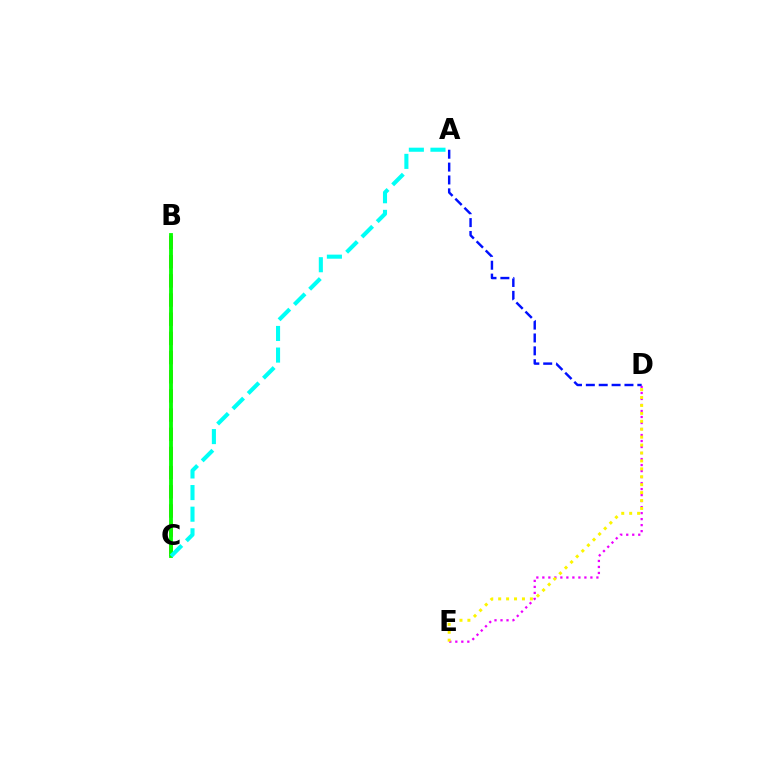{('D', 'E'): [{'color': '#ee00ff', 'line_style': 'dotted', 'thickness': 1.63}, {'color': '#fcf500', 'line_style': 'dotted', 'thickness': 2.15}], ('B', 'C'): [{'color': '#ff0000', 'line_style': 'dashed', 'thickness': 2.6}, {'color': '#08ff00', 'line_style': 'solid', 'thickness': 2.75}], ('A', 'C'): [{'color': '#00fff6', 'line_style': 'dashed', 'thickness': 2.94}], ('A', 'D'): [{'color': '#0010ff', 'line_style': 'dashed', 'thickness': 1.75}]}